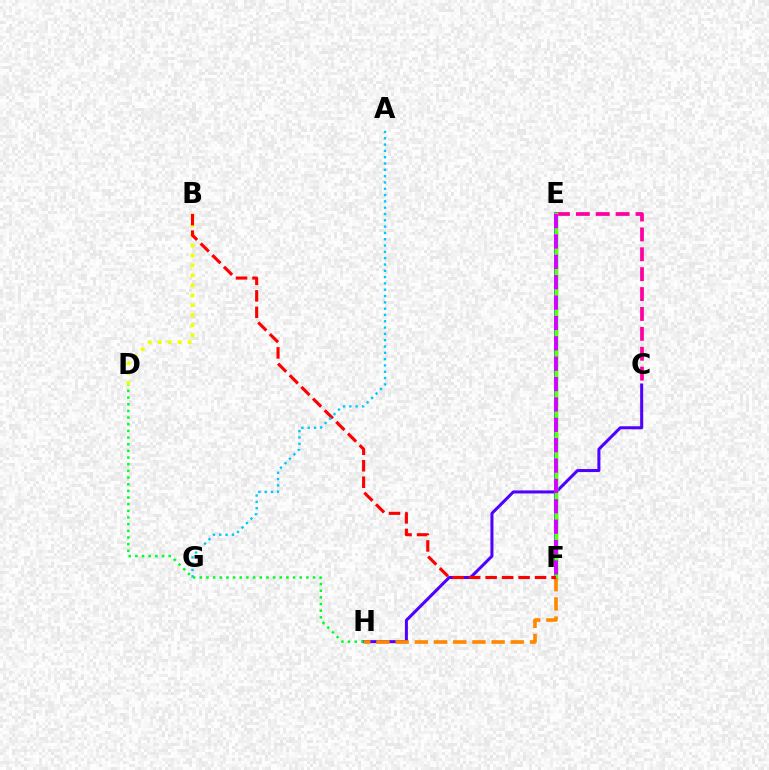{('C', 'H'): [{'color': '#4f00ff', 'line_style': 'solid', 'thickness': 2.18}], ('E', 'F'): [{'color': '#003fff', 'line_style': 'solid', 'thickness': 2.52}, {'color': '#00ffaf', 'line_style': 'solid', 'thickness': 2.43}, {'color': '#66ff00', 'line_style': 'solid', 'thickness': 2.47}, {'color': '#d600ff', 'line_style': 'dashed', 'thickness': 2.77}], ('C', 'E'): [{'color': '#ff00a0', 'line_style': 'dashed', 'thickness': 2.7}], ('B', 'D'): [{'color': '#eeff00', 'line_style': 'dotted', 'thickness': 2.71}], ('F', 'H'): [{'color': '#ff8800', 'line_style': 'dashed', 'thickness': 2.61}], ('B', 'F'): [{'color': '#ff0000', 'line_style': 'dashed', 'thickness': 2.24}], ('D', 'H'): [{'color': '#00ff27', 'line_style': 'dotted', 'thickness': 1.81}], ('A', 'G'): [{'color': '#00c7ff', 'line_style': 'dotted', 'thickness': 1.71}]}